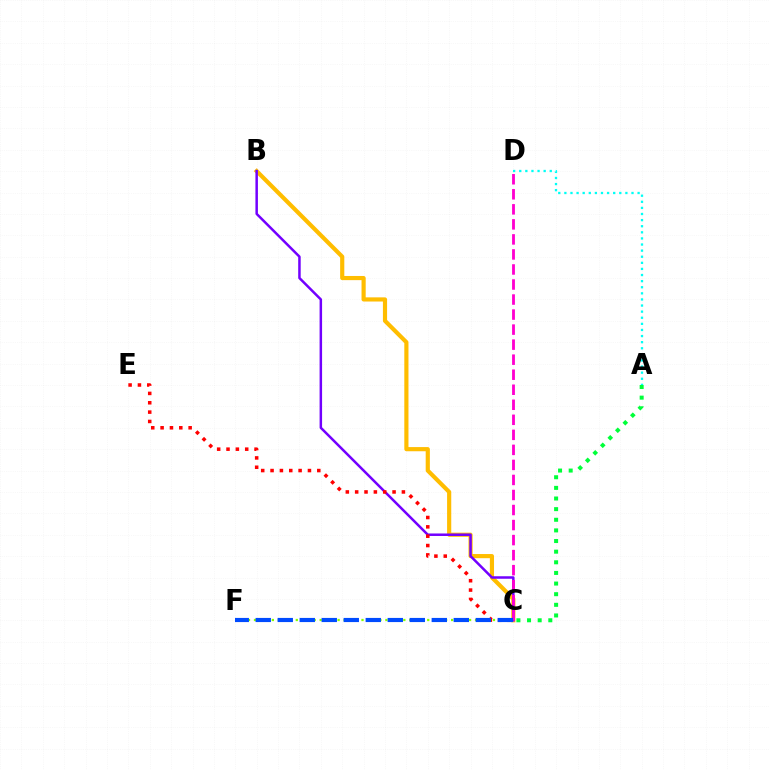{('A', 'C'): [{'color': '#00ff39', 'line_style': 'dotted', 'thickness': 2.89}], ('B', 'C'): [{'color': '#ffbd00', 'line_style': 'solid', 'thickness': 3.0}, {'color': '#7200ff', 'line_style': 'solid', 'thickness': 1.8}], ('C', 'E'): [{'color': '#ff0000', 'line_style': 'dotted', 'thickness': 2.54}], ('C', 'F'): [{'color': '#84ff00', 'line_style': 'dotted', 'thickness': 1.62}, {'color': '#004bff', 'line_style': 'dashed', 'thickness': 2.99}], ('C', 'D'): [{'color': '#ff00cf', 'line_style': 'dashed', 'thickness': 2.04}], ('A', 'D'): [{'color': '#00fff6', 'line_style': 'dotted', 'thickness': 1.66}]}